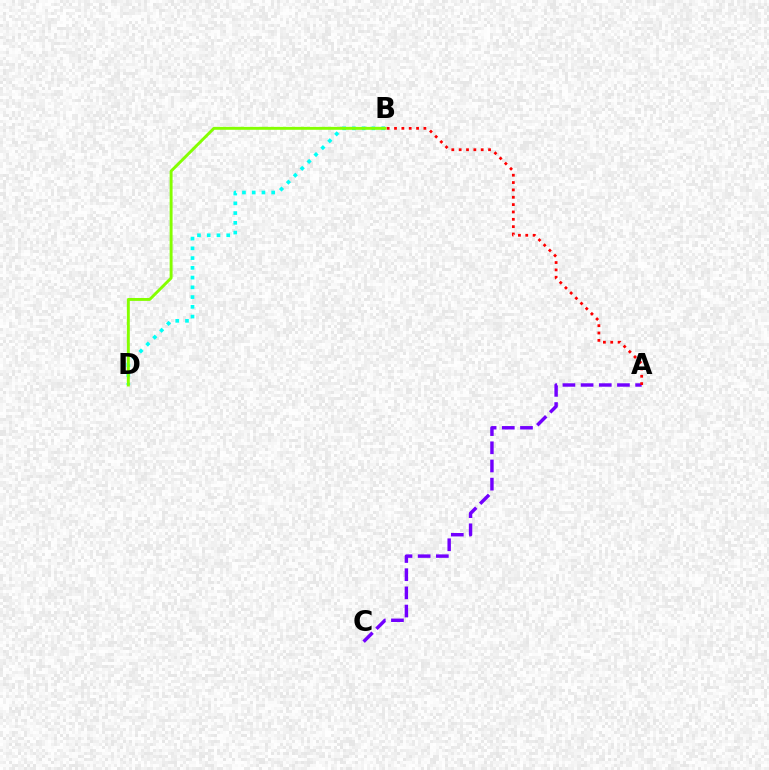{('B', 'D'): [{'color': '#00fff6', 'line_style': 'dotted', 'thickness': 2.65}, {'color': '#84ff00', 'line_style': 'solid', 'thickness': 2.1}], ('A', 'C'): [{'color': '#7200ff', 'line_style': 'dashed', 'thickness': 2.47}], ('A', 'B'): [{'color': '#ff0000', 'line_style': 'dotted', 'thickness': 2.0}]}